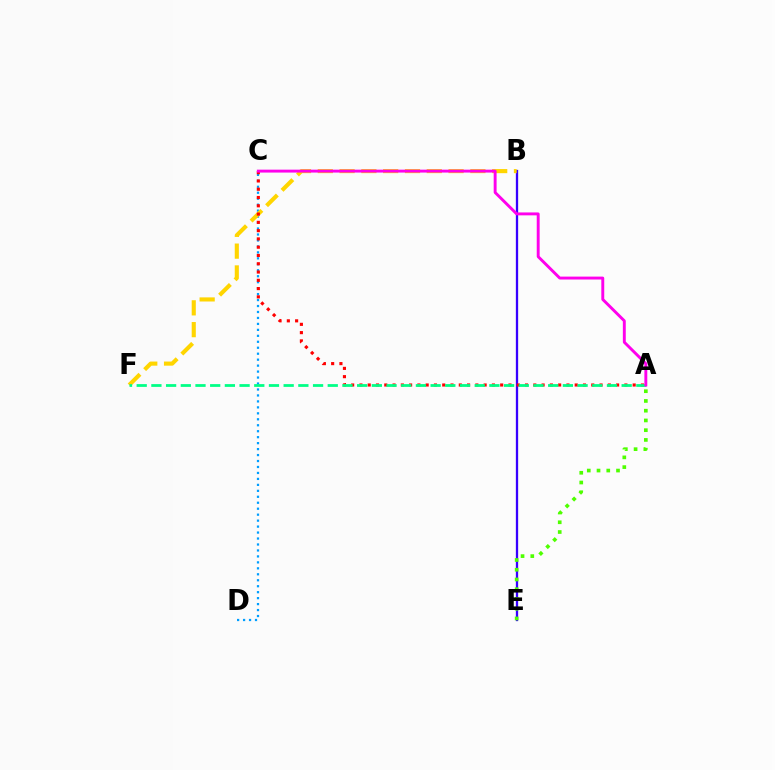{('B', 'E'): [{'color': '#3700ff', 'line_style': 'solid', 'thickness': 1.65}], ('C', 'D'): [{'color': '#009eff', 'line_style': 'dotted', 'thickness': 1.62}], ('B', 'F'): [{'color': '#ffd500', 'line_style': 'dashed', 'thickness': 2.96}], ('A', 'E'): [{'color': '#4fff00', 'line_style': 'dotted', 'thickness': 2.65}], ('A', 'C'): [{'color': '#ff0000', 'line_style': 'dotted', 'thickness': 2.25}, {'color': '#ff00ed', 'line_style': 'solid', 'thickness': 2.09}], ('A', 'F'): [{'color': '#00ff86', 'line_style': 'dashed', 'thickness': 2.0}]}